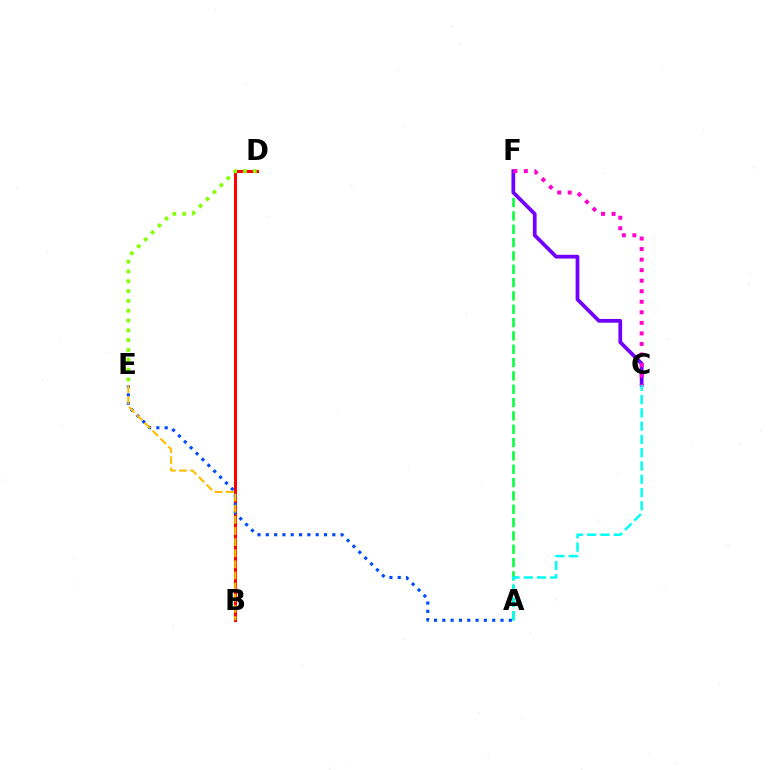{('B', 'D'): [{'color': '#ff0000', 'line_style': 'solid', 'thickness': 2.2}], ('A', 'E'): [{'color': '#004bff', 'line_style': 'dotted', 'thickness': 2.26}], ('A', 'F'): [{'color': '#00ff39', 'line_style': 'dashed', 'thickness': 1.81}], ('D', 'E'): [{'color': '#84ff00', 'line_style': 'dotted', 'thickness': 2.67}], ('C', 'F'): [{'color': '#7200ff', 'line_style': 'solid', 'thickness': 2.7}, {'color': '#ff00cf', 'line_style': 'dotted', 'thickness': 2.86}], ('A', 'C'): [{'color': '#00fff6', 'line_style': 'dashed', 'thickness': 1.8}], ('B', 'E'): [{'color': '#ffbd00', 'line_style': 'dashed', 'thickness': 1.51}]}